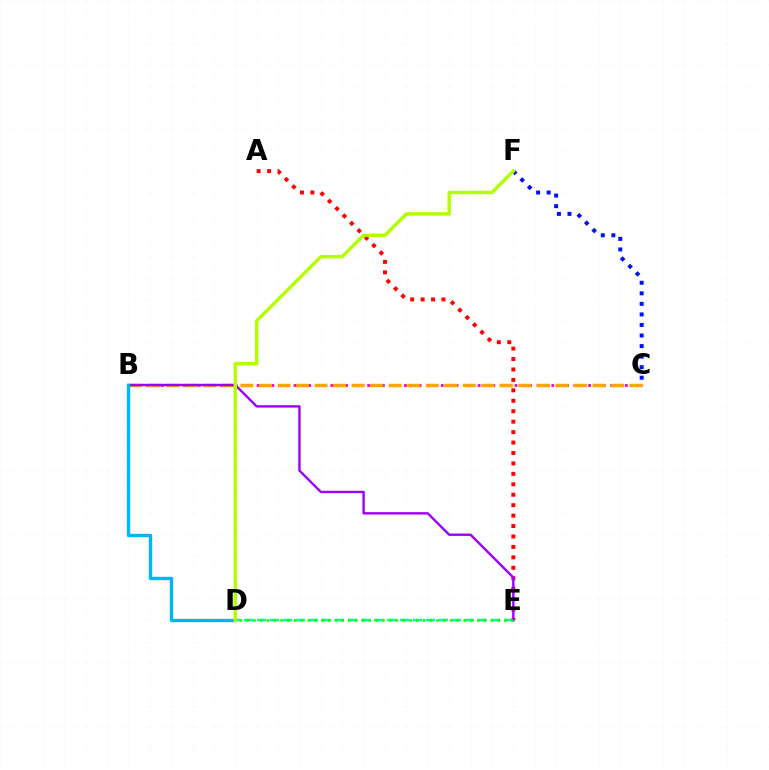{('B', 'C'): [{'color': '#ff00bd', 'line_style': 'dotted', 'thickness': 2.0}, {'color': '#ffa500', 'line_style': 'dashed', 'thickness': 2.52}], ('A', 'E'): [{'color': '#ff0000', 'line_style': 'dotted', 'thickness': 2.84}], ('D', 'E'): [{'color': '#00ff9d', 'line_style': 'dashed', 'thickness': 1.76}, {'color': '#08ff00', 'line_style': 'dotted', 'thickness': 1.84}], ('C', 'F'): [{'color': '#0010ff', 'line_style': 'dotted', 'thickness': 2.87}], ('B', 'E'): [{'color': '#9b00ff', 'line_style': 'solid', 'thickness': 1.71}], ('B', 'D'): [{'color': '#00b5ff', 'line_style': 'solid', 'thickness': 2.43}], ('D', 'F'): [{'color': '#b3ff00', 'line_style': 'solid', 'thickness': 2.46}]}